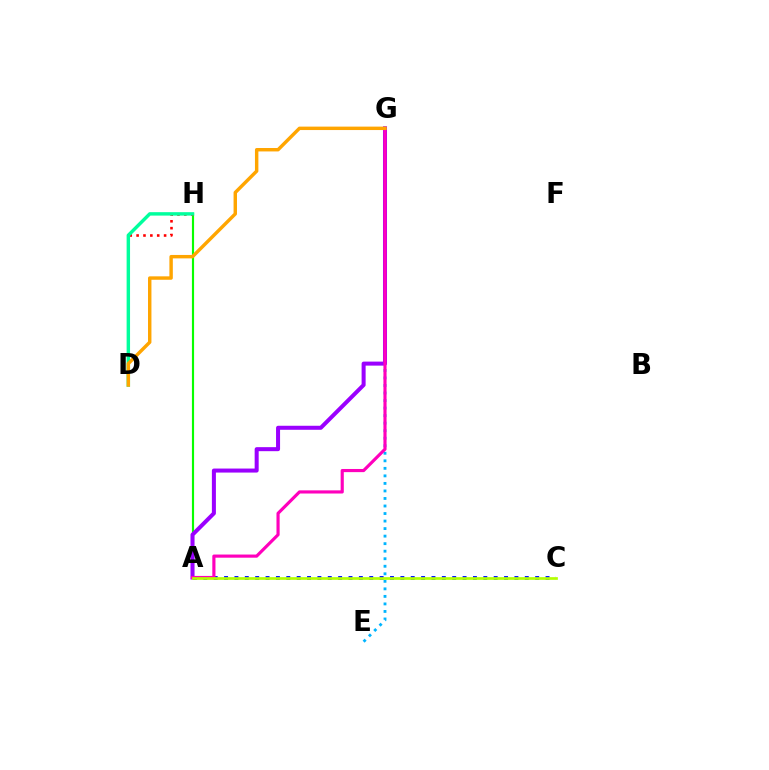{('A', 'H'): [{'color': '#08ff00', 'line_style': 'solid', 'thickness': 1.55}], ('E', 'G'): [{'color': '#00b5ff', 'line_style': 'dotted', 'thickness': 2.05}], ('A', 'C'): [{'color': '#0010ff', 'line_style': 'dotted', 'thickness': 2.82}, {'color': '#b3ff00', 'line_style': 'solid', 'thickness': 1.94}], ('D', 'H'): [{'color': '#ff0000', 'line_style': 'dotted', 'thickness': 1.87}, {'color': '#00ff9d', 'line_style': 'solid', 'thickness': 2.47}], ('A', 'G'): [{'color': '#9b00ff', 'line_style': 'solid', 'thickness': 2.9}, {'color': '#ff00bd', 'line_style': 'solid', 'thickness': 2.27}], ('D', 'G'): [{'color': '#ffa500', 'line_style': 'solid', 'thickness': 2.47}]}